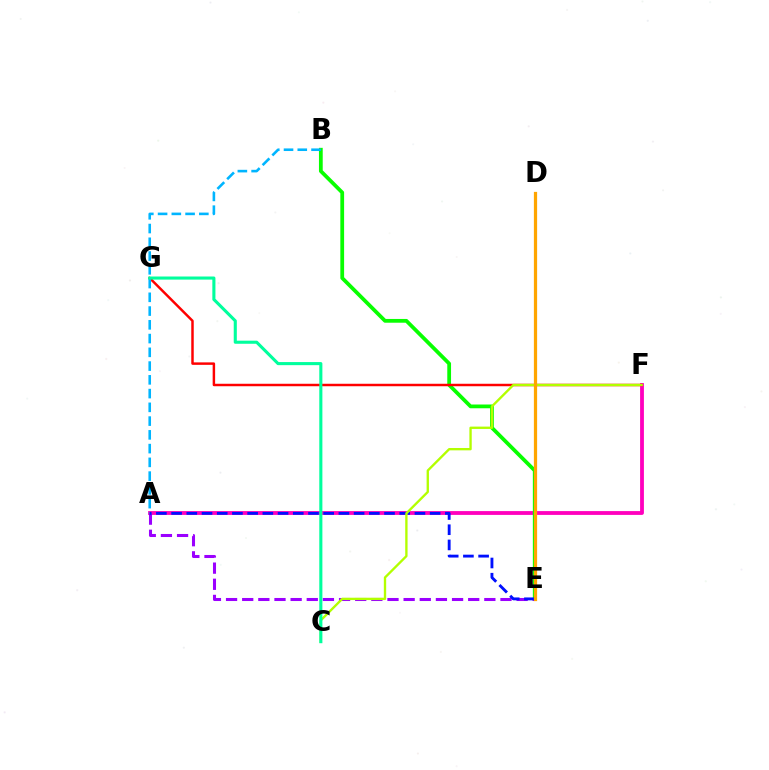{('A', 'F'): [{'color': '#ff00bd', 'line_style': 'solid', 'thickness': 2.75}], ('B', 'E'): [{'color': '#08ff00', 'line_style': 'solid', 'thickness': 2.71}], ('F', 'G'): [{'color': '#ff0000', 'line_style': 'solid', 'thickness': 1.78}], ('A', 'E'): [{'color': '#9b00ff', 'line_style': 'dashed', 'thickness': 2.19}, {'color': '#0010ff', 'line_style': 'dashed', 'thickness': 2.07}], ('A', 'B'): [{'color': '#00b5ff', 'line_style': 'dashed', 'thickness': 1.87}], ('C', 'F'): [{'color': '#b3ff00', 'line_style': 'solid', 'thickness': 1.69}], ('C', 'G'): [{'color': '#00ff9d', 'line_style': 'solid', 'thickness': 2.23}], ('D', 'E'): [{'color': '#ffa500', 'line_style': 'solid', 'thickness': 2.33}]}